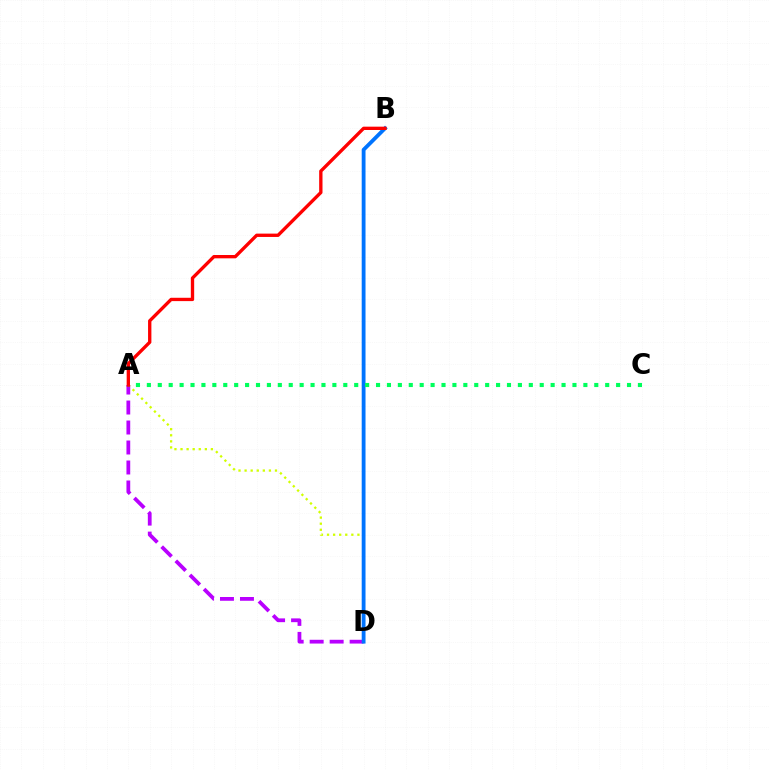{('A', 'D'): [{'color': '#d1ff00', 'line_style': 'dotted', 'thickness': 1.65}, {'color': '#b900ff', 'line_style': 'dashed', 'thickness': 2.72}], ('B', 'D'): [{'color': '#0074ff', 'line_style': 'solid', 'thickness': 2.75}], ('A', 'C'): [{'color': '#00ff5c', 'line_style': 'dotted', 'thickness': 2.96}], ('A', 'B'): [{'color': '#ff0000', 'line_style': 'solid', 'thickness': 2.4}]}